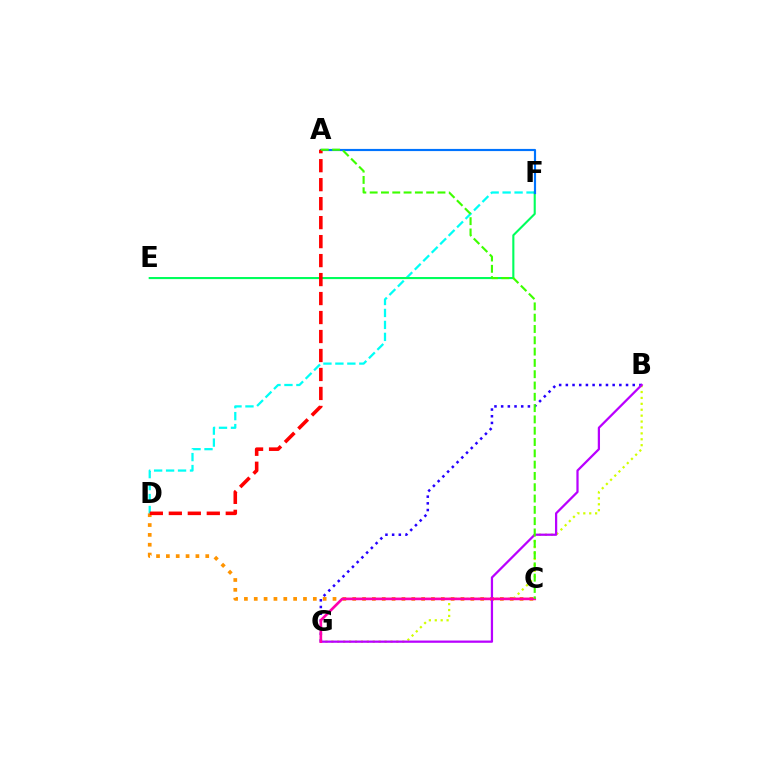{('B', 'G'): [{'color': '#d1ff00', 'line_style': 'dotted', 'thickness': 1.61}, {'color': '#2500ff', 'line_style': 'dotted', 'thickness': 1.82}, {'color': '#b900ff', 'line_style': 'solid', 'thickness': 1.62}], ('C', 'D'): [{'color': '#ff9400', 'line_style': 'dotted', 'thickness': 2.67}], ('D', 'F'): [{'color': '#00fff6', 'line_style': 'dashed', 'thickness': 1.62}], ('E', 'F'): [{'color': '#00ff5c', 'line_style': 'solid', 'thickness': 1.51}], ('C', 'G'): [{'color': '#ff00ac', 'line_style': 'solid', 'thickness': 1.92}], ('A', 'F'): [{'color': '#0074ff', 'line_style': 'solid', 'thickness': 1.56}], ('A', 'D'): [{'color': '#ff0000', 'line_style': 'dashed', 'thickness': 2.58}], ('A', 'C'): [{'color': '#3dff00', 'line_style': 'dashed', 'thickness': 1.54}]}